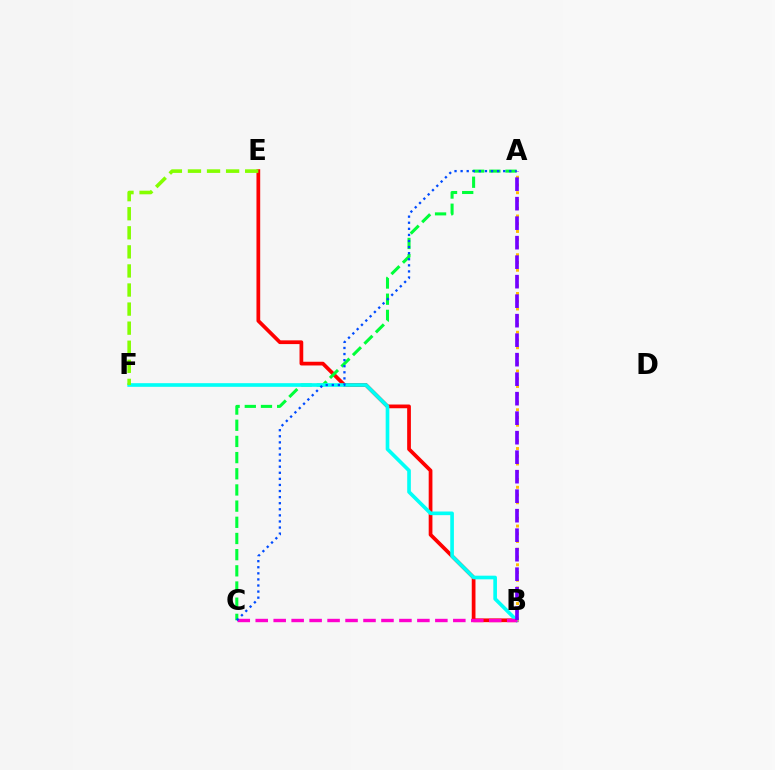{('B', 'E'): [{'color': '#ff0000', 'line_style': 'solid', 'thickness': 2.69}], ('A', 'C'): [{'color': '#00ff39', 'line_style': 'dashed', 'thickness': 2.2}, {'color': '#004bff', 'line_style': 'dotted', 'thickness': 1.65}], ('B', 'F'): [{'color': '#00fff6', 'line_style': 'solid', 'thickness': 2.62}], ('A', 'B'): [{'color': '#ffbd00', 'line_style': 'dotted', 'thickness': 2.11}, {'color': '#7200ff', 'line_style': 'dashed', 'thickness': 2.65}], ('E', 'F'): [{'color': '#84ff00', 'line_style': 'dashed', 'thickness': 2.59}], ('B', 'C'): [{'color': '#ff00cf', 'line_style': 'dashed', 'thickness': 2.44}]}